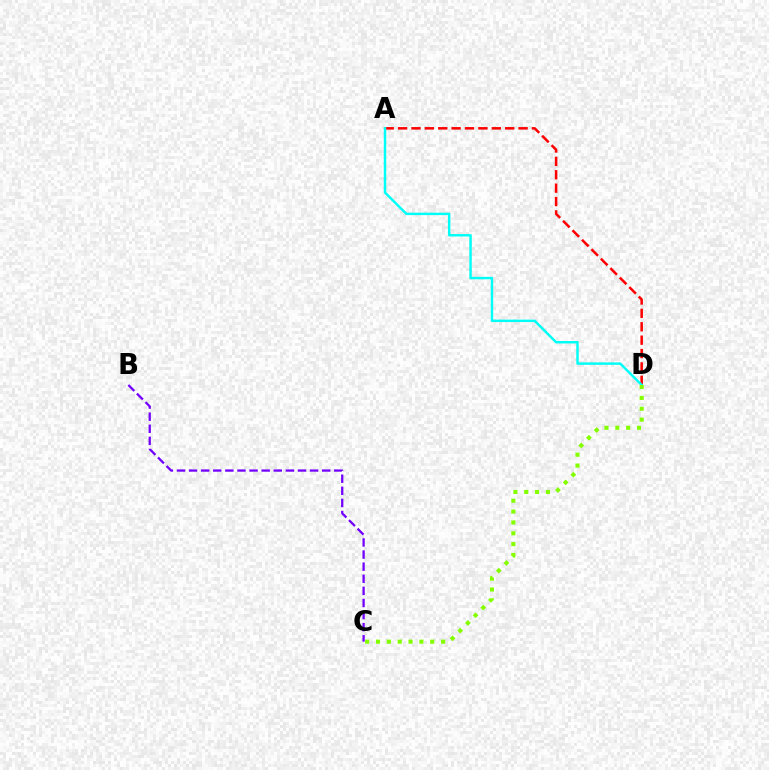{('B', 'C'): [{'color': '#7200ff', 'line_style': 'dashed', 'thickness': 1.64}], ('A', 'D'): [{'color': '#ff0000', 'line_style': 'dashed', 'thickness': 1.82}, {'color': '#00fff6', 'line_style': 'solid', 'thickness': 1.77}], ('C', 'D'): [{'color': '#84ff00', 'line_style': 'dotted', 'thickness': 2.95}]}